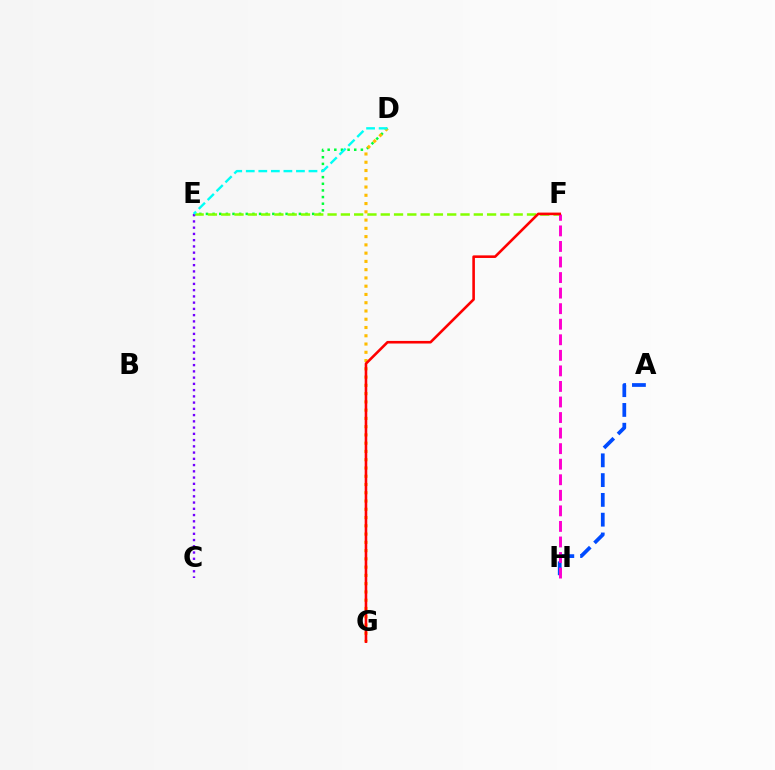{('D', 'E'): [{'color': '#00ff39', 'line_style': 'dotted', 'thickness': 1.8}, {'color': '#00fff6', 'line_style': 'dashed', 'thickness': 1.7}], ('E', 'F'): [{'color': '#84ff00', 'line_style': 'dashed', 'thickness': 1.81}], ('A', 'H'): [{'color': '#004bff', 'line_style': 'dashed', 'thickness': 2.69}], ('C', 'E'): [{'color': '#7200ff', 'line_style': 'dotted', 'thickness': 1.7}], ('D', 'G'): [{'color': '#ffbd00', 'line_style': 'dotted', 'thickness': 2.25}], ('F', 'H'): [{'color': '#ff00cf', 'line_style': 'dashed', 'thickness': 2.11}], ('F', 'G'): [{'color': '#ff0000', 'line_style': 'solid', 'thickness': 1.87}]}